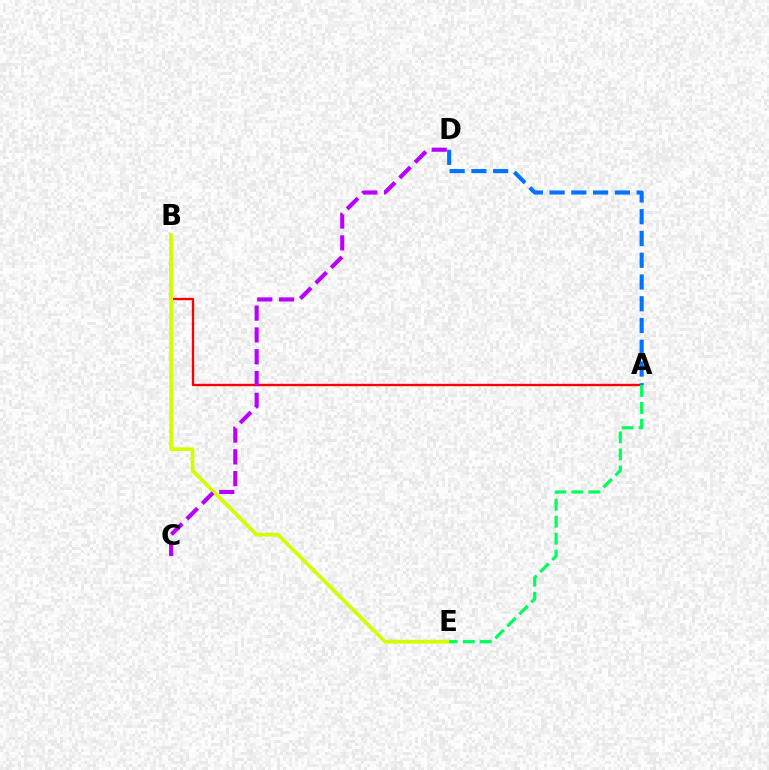{('A', 'B'): [{'color': '#ff0000', 'line_style': 'solid', 'thickness': 1.68}], ('A', 'D'): [{'color': '#0074ff', 'line_style': 'dashed', 'thickness': 2.96}], ('B', 'E'): [{'color': '#d1ff00', 'line_style': 'solid', 'thickness': 2.67}], ('A', 'E'): [{'color': '#00ff5c', 'line_style': 'dashed', 'thickness': 2.31}], ('C', 'D'): [{'color': '#b900ff', 'line_style': 'dashed', 'thickness': 2.96}]}